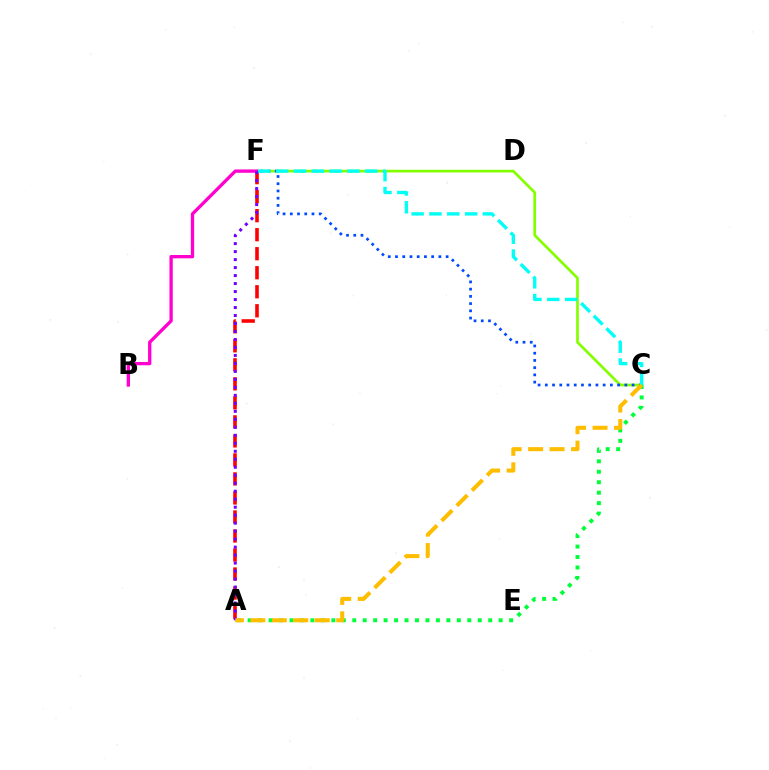{('A', 'F'): [{'color': '#ff0000', 'line_style': 'dashed', 'thickness': 2.58}, {'color': '#7200ff', 'line_style': 'dotted', 'thickness': 2.17}], ('C', 'F'): [{'color': '#84ff00', 'line_style': 'solid', 'thickness': 1.94}, {'color': '#004bff', 'line_style': 'dotted', 'thickness': 1.96}, {'color': '#00fff6', 'line_style': 'dashed', 'thickness': 2.42}], ('A', 'C'): [{'color': '#00ff39', 'line_style': 'dotted', 'thickness': 2.84}, {'color': '#ffbd00', 'line_style': 'dashed', 'thickness': 2.91}], ('B', 'F'): [{'color': '#ff00cf', 'line_style': 'solid', 'thickness': 2.39}]}